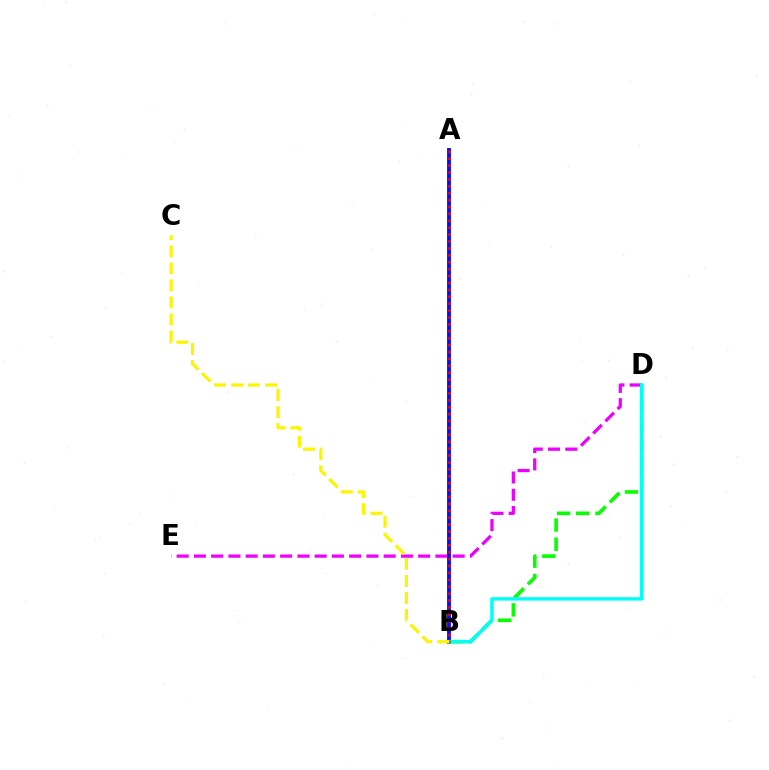{('D', 'E'): [{'color': '#ee00ff', 'line_style': 'dashed', 'thickness': 2.34}], ('A', 'B'): [{'color': '#0010ff', 'line_style': 'solid', 'thickness': 2.78}, {'color': '#ff0000', 'line_style': 'dotted', 'thickness': 1.88}], ('B', 'D'): [{'color': '#08ff00', 'line_style': 'dashed', 'thickness': 2.61}, {'color': '#00fff6', 'line_style': 'solid', 'thickness': 2.49}], ('B', 'C'): [{'color': '#fcf500', 'line_style': 'dashed', 'thickness': 2.31}]}